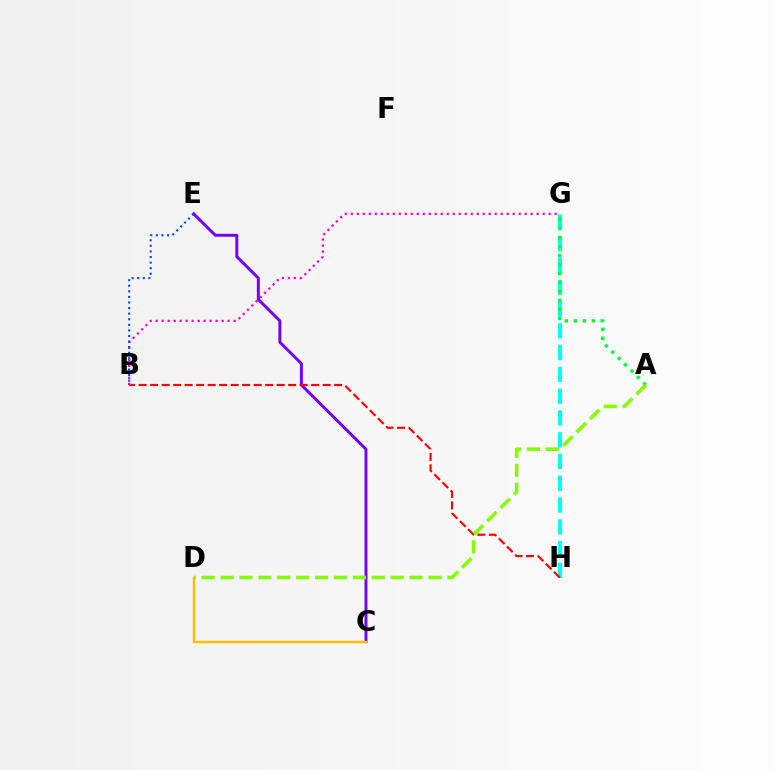{('C', 'E'): [{'color': '#7200ff', 'line_style': 'solid', 'thickness': 2.12}], ('G', 'H'): [{'color': '#00fff6', 'line_style': 'dashed', 'thickness': 2.96}], ('A', 'G'): [{'color': '#00ff39', 'line_style': 'dotted', 'thickness': 2.44}], ('A', 'D'): [{'color': '#84ff00', 'line_style': 'dashed', 'thickness': 2.57}], ('C', 'D'): [{'color': '#ffbd00', 'line_style': 'solid', 'thickness': 1.78}], ('B', 'H'): [{'color': '#ff0000', 'line_style': 'dashed', 'thickness': 1.56}], ('B', 'G'): [{'color': '#ff00cf', 'line_style': 'dotted', 'thickness': 1.63}], ('B', 'E'): [{'color': '#004bff', 'line_style': 'dotted', 'thickness': 1.52}]}